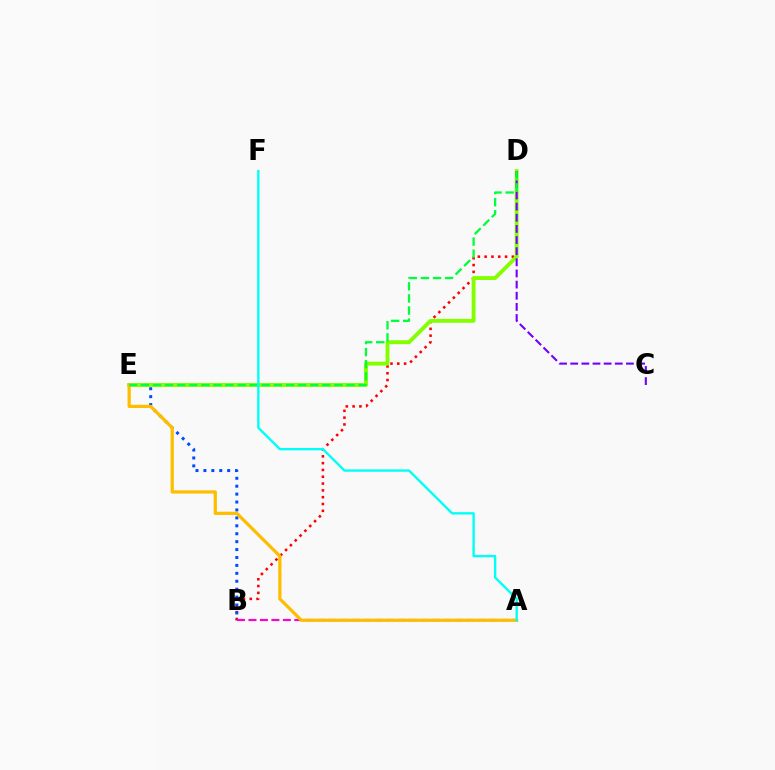{('B', 'D'): [{'color': '#ff0000', 'line_style': 'dotted', 'thickness': 1.85}], ('B', 'E'): [{'color': '#004bff', 'line_style': 'dotted', 'thickness': 2.15}], ('D', 'E'): [{'color': '#84ff00', 'line_style': 'solid', 'thickness': 2.8}, {'color': '#00ff39', 'line_style': 'dashed', 'thickness': 1.64}], ('A', 'B'): [{'color': '#ff00cf', 'line_style': 'dashed', 'thickness': 1.56}], ('A', 'E'): [{'color': '#ffbd00', 'line_style': 'solid', 'thickness': 2.33}], ('C', 'D'): [{'color': '#7200ff', 'line_style': 'dashed', 'thickness': 1.51}], ('A', 'F'): [{'color': '#00fff6', 'line_style': 'solid', 'thickness': 1.7}]}